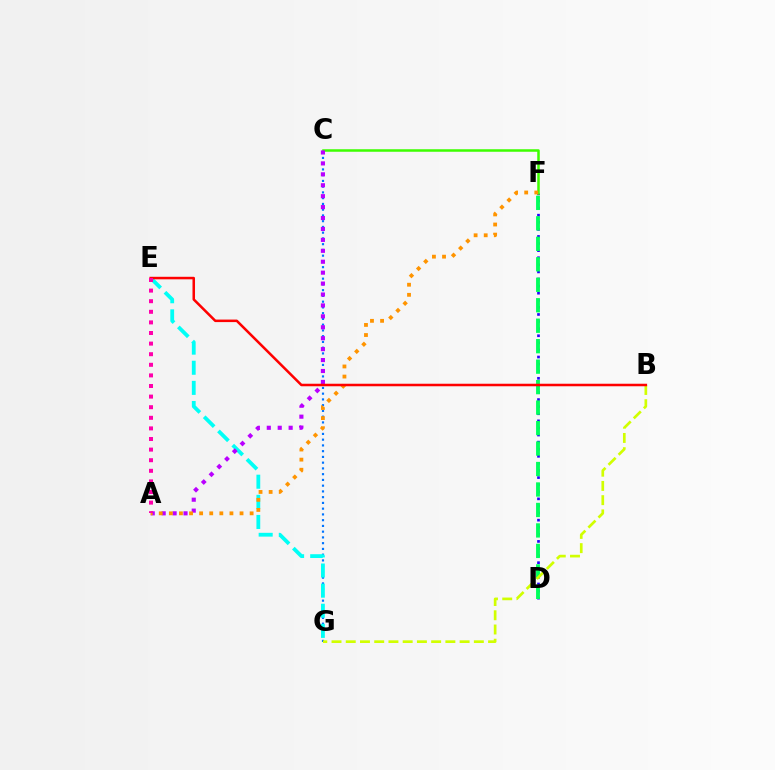{('D', 'F'): [{'color': '#2500ff', 'line_style': 'dotted', 'thickness': 1.93}, {'color': '#00ff5c', 'line_style': 'dashed', 'thickness': 2.78}], ('C', 'G'): [{'color': '#0074ff', 'line_style': 'dotted', 'thickness': 1.56}], ('E', 'G'): [{'color': '#00fff6', 'line_style': 'dashed', 'thickness': 2.73}], ('C', 'F'): [{'color': '#3dff00', 'line_style': 'solid', 'thickness': 1.81}], ('A', 'C'): [{'color': '#b900ff', 'line_style': 'dotted', 'thickness': 2.97}], ('A', 'F'): [{'color': '#ff9400', 'line_style': 'dotted', 'thickness': 2.74}], ('B', 'G'): [{'color': '#d1ff00', 'line_style': 'dashed', 'thickness': 1.93}], ('B', 'E'): [{'color': '#ff0000', 'line_style': 'solid', 'thickness': 1.82}], ('A', 'E'): [{'color': '#ff00ac', 'line_style': 'dotted', 'thickness': 2.88}]}